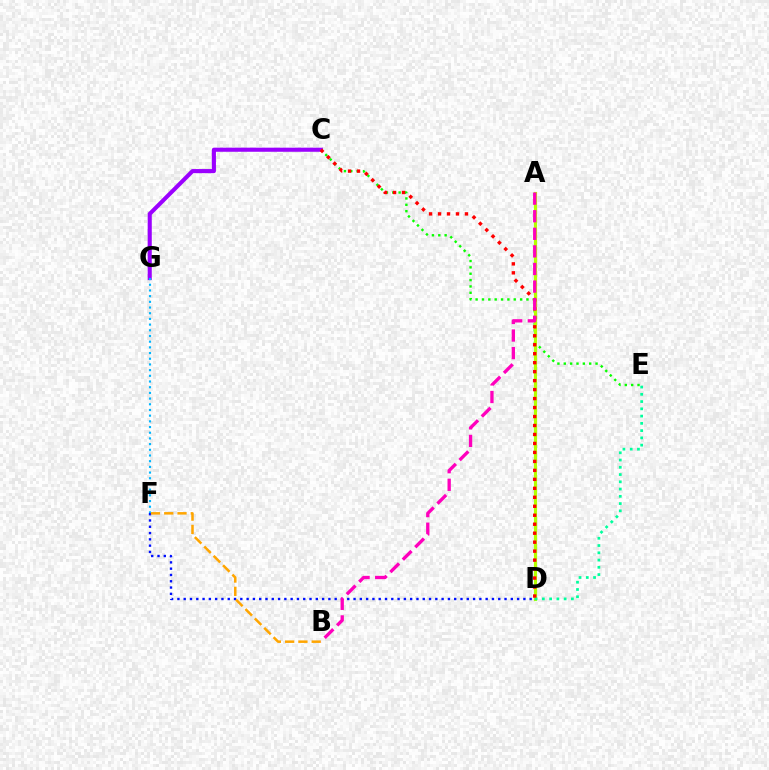{('D', 'F'): [{'color': '#0010ff', 'line_style': 'dotted', 'thickness': 1.71}], ('C', 'E'): [{'color': '#08ff00', 'line_style': 'dotted', 'thickness': 1.73}], ('A', 'D'): [{'color': '#b3ff00', 'line_style': 'solid', 'thickness': 2.28}], ('C', 'G'): [{'color': '#9b00ff', 'line_style': 'solid', 'thickness': 2.95}], ('D', 'E'): [{'color': '#00ff9d', 'line_style': 'dotted', 'thickness': 1.97}], ('C', 'D'): [{'color': '#ff0000', 'line_style': 'dotted', 'thickness': 2.44}], ('B', 'F'): [{'color': '#ffa500', 'line_style': 'dashed', 'thickness': 1.8}], ('F', 'G'): [{'color': '#00b5ff', 'line_style': 'dotted', 'thickness': 1.55}], ('A', 'B'): [{'color': '#ff00bd', 'line_style': 'dashed', 'thickness': 2.39}]}